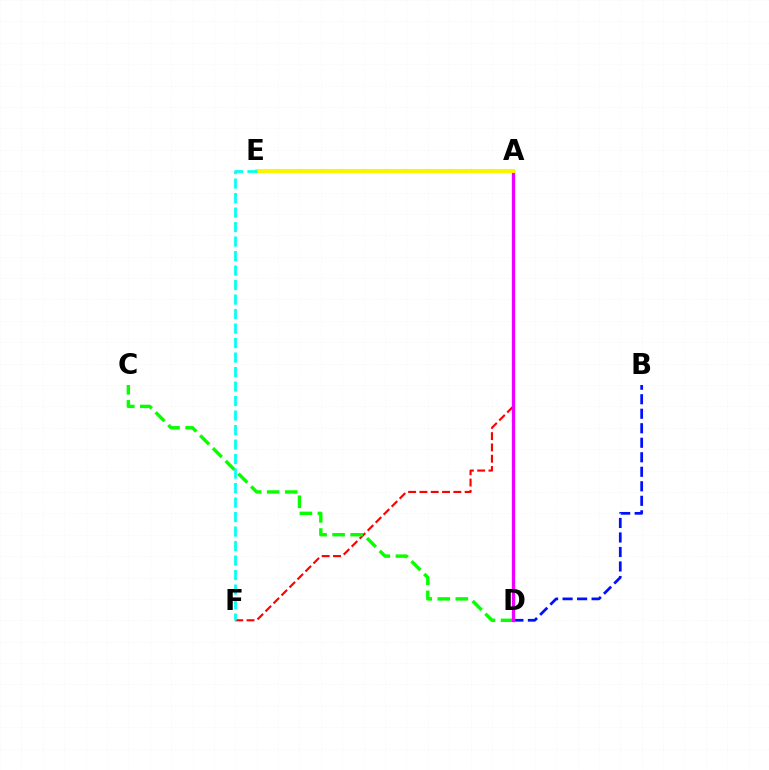{('B', 'D'): [{'color': '#0010ff', 'line_style': 'dashed', 'thickness': 1.97}], ('A', 'F'): [{'color': '#ff0000', 'line_style': 'dashed', 'thickness': 1.54}], ('C', 'D'): [{'color': '#08ff00', 'line_style': 'dashed', 'thickness': 2.45}], ('A', 'D'): [{'color': '#ee00ff', 'line_style': 'solid', 'thickness': 2.37}], ('A', 'E'): [{'color': '#fcf500', 'line_style': 'solid', 'thickness': 2.93}], ('E', 'F'): [{'color': '#00fff6', 'line_style': 'dashed', 'thickness': 1.97}]}